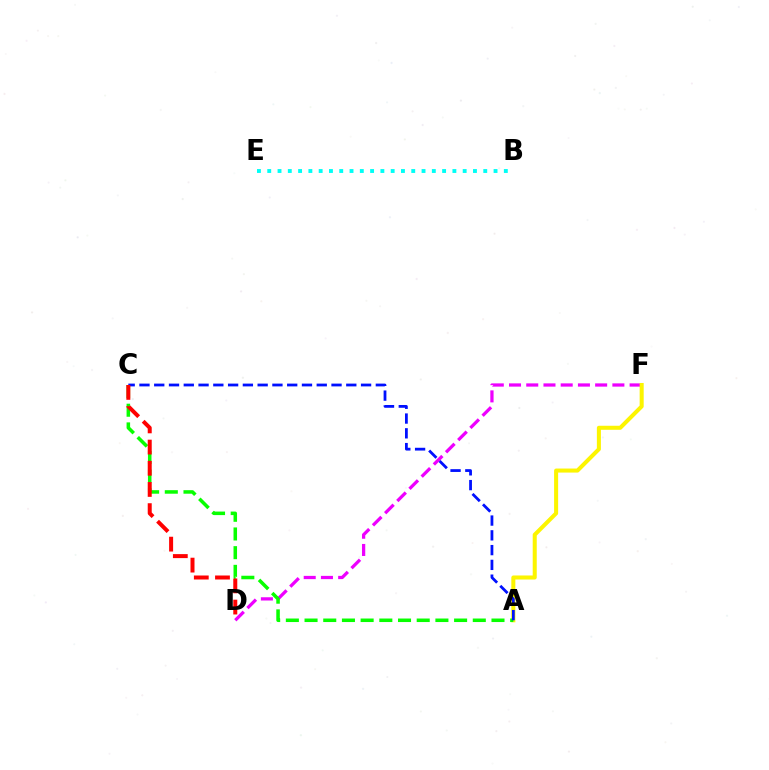{('D', 'F'): [{'color': '#ee00ff', 'line_style': 'dashed', 'thickness': 2.34}], ('A', 'F'): [{'color': '#fcf500', 'line_style': 'solid', 'thickness': 2.91}], ('A', 'C'): [{'color': '#08ff00', 'line_style': 'dashed', 'thickness': 2.54}, {'color': '#0010ff', 'line_style': 'dashed', 'thickness': 2.01}], ('B', 'E'): [{'color': '#00fff6', 'line_style': 'dotted', 'thickness': 2.79}], ('C', 'D'): [{'color': '#ff0000', 'line_style': 'dashed', 'thickness': 2.88}]}